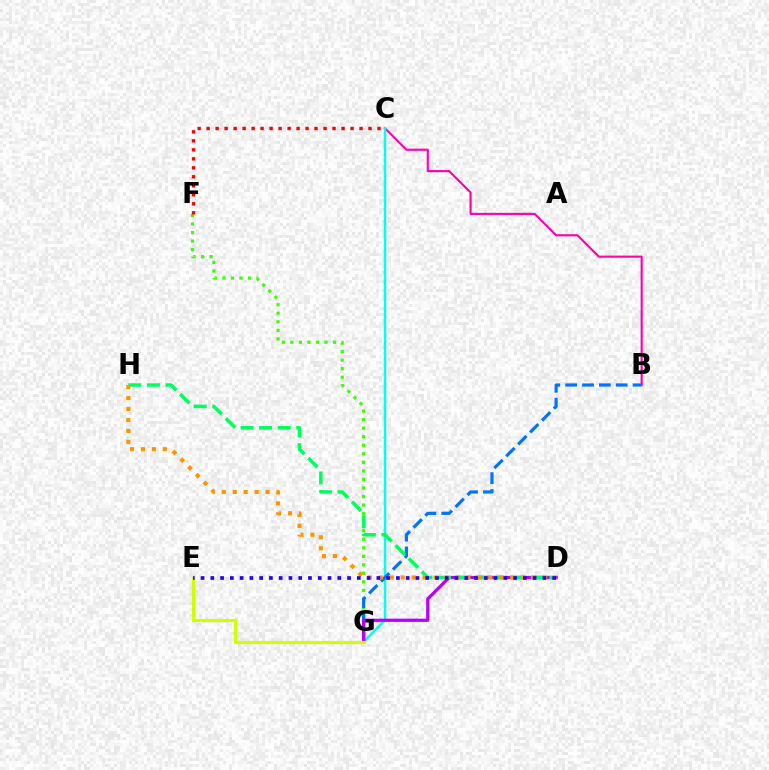{('B', 'C'): [{'color': '#ff00ac', 'line_style': 'solid', 'thickness': 1.53}], ('C', 'G'): [{'color': '#00fff6', 'line_style': 'solid', 'thickness': 1.78}], ('F', 'G'): [{'color': '#3dff00', 'line_style': 'dotted', 'thickness': 2.32}], ('B', 'G'): [{'color': '#0074ff', 'line_style': 'dashed', 'thickness': 2.29}], ('D', 'G'): [{'color': '#b900ff', 'line_style': 'solid', 'thickness': 2.35}], ('D', 'H'): [{'color': '#00ff5c', 'line_style': 'dashed', 'thickness': 2.52}, {'color': '#ff9400', 'line_style': 'dotted', 'thickness': 2.98}], ('E', 'G'): [{'color': '#d1ff00', 'line_style': 'solid', 'thickness': 2.28}], ('C', 'F'): [{'color': '#ff0000', 'line_style': 'dotted', 'thickness': 2.44}], ('D', 'E'): [{'color': '#2500ff', 'line_style': 'dotted', 'thickness': 2.65}]}